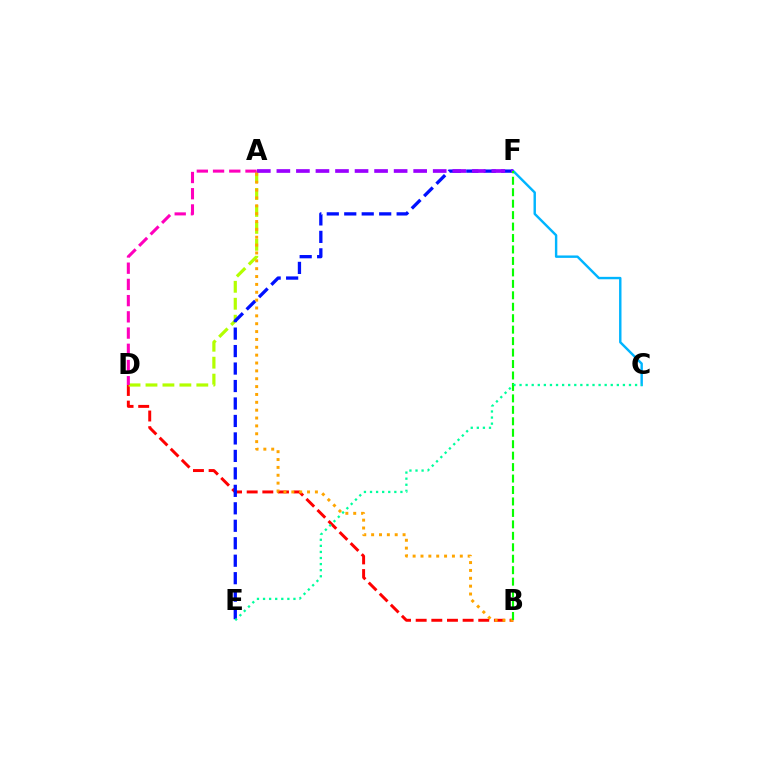{('B', 'D'): [{'color': '#ff0000', 'line_style': 'dashed', 'thickness': 2.13}], ('A', 'D'): [{'color': '#b3ff00', 'line_style': 'dashed', 'thickness': 2.3}, {'color': '#ff00bd', 'line_style': 'dashed', 'thickness': 2.2}], ('C', 'F'): [{'color': '#00b5ff', 'line_style': 'solid', 'thickness': 1.74}], ('E', 'F'): [{'color': '#0010ff', 'line_style': 'dashed', 'thickness': 2.37}], ('A', 'F'): [{'color': '#9b00ff', 'line_style': 'dashed', 'thickness': 2.65}], ('A', 'B'): [{'color': '#ffa500', 'line_style': 'dotted', 'thickness': 2.14}], ('B', 'F'): [{'color': '#08ff00', 'line_style': 'dashed', 'thickness': 1.56}], ('C', 'E'): [{'color': '#00ff9d', 'line_style': 'dotted', 'thickness': 1.65}]}